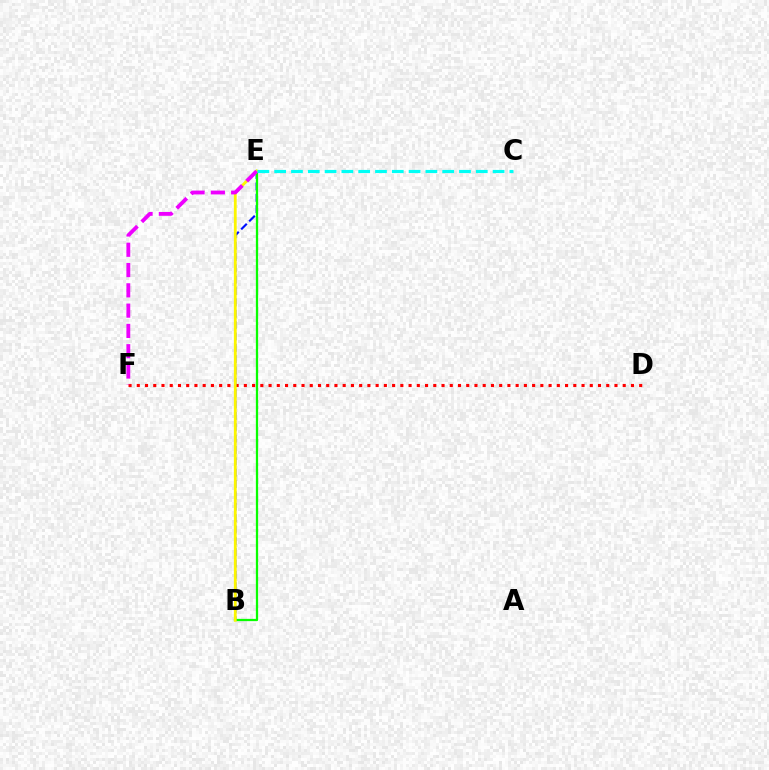{('D', 'F'): [{'color': '#ff0000', 'line_style': 'dotted', 'thickness': 2.24}], ('B', 'E'): [{'color': '#0010ff', 'line_style': 'dashed', 'thickness': 1.54}, {'color': '#08ff00', 'line_style': 'solid', 'thickness': 1.63}, {'color': '#fcf500', 'line_style': 'solid', 'thickness': 2.01}], ('E', 'F'): [{'color': '#ee00ff', 'line_style': 'dashed', 'thickness': 2.76}], ('C', 'E'): [{'color': '#00fff6', 'line_style': 'dashed', 'thickness': 2.28}]}